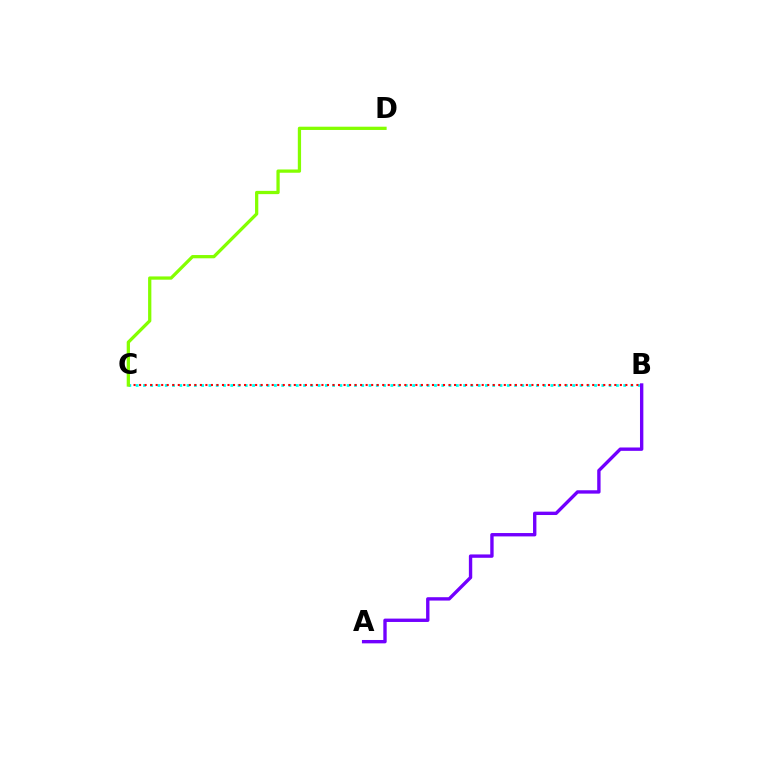{('B', 'C'): [{'color': '#00fff6', 'line_style': 'dotted', 'thickness': 1.98}, {'color': '#ff0000', 'line_style': 'dotted', 'thickness': 1.5}], ('A', 'B'): [{'color': '#7200ff', 'line_style': 'solid', 'thickness': 2.42}], ('C', 'D'): [{'color': '#84ff00', 'line_style': 'solid', 'thickness': 2.35}]}